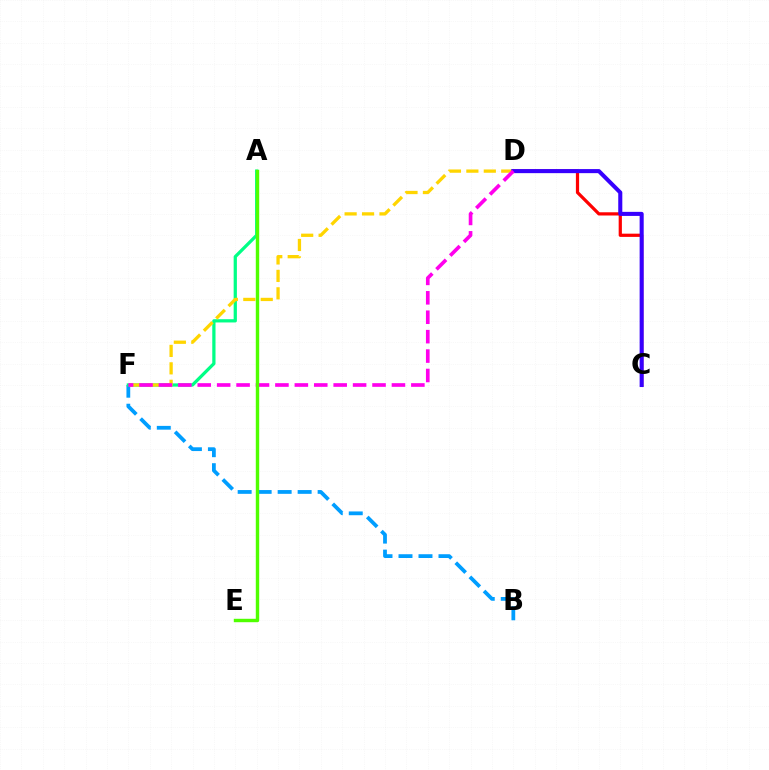{('B', 'F'): [{'color': '#009eff', 'line_style': 'dashed', 'thickness': 2.72}], ('C', 'D'): [{'color': '#ff0000', 'line_style': 'solid', 'thickness': 2.32}, {'color': '#3700ff', 'line_style': 'solid', 'thickness': 2.93}], ('A', 'F'): [{'color': '#00ff86', 'line_style': 'solid', 'thickness': 2.34}], ('D', 'F'): [{'color': '#ffd500', 'line_style': 'dashed', 'thickness': 2.37}, {'color': '#ff00ed', 'line_style': 'dashed', 'thickness': 2.64}], ('A', 'E'): [{'color': '#4fff00', 'line_style': 'solid', 'thickness': 2.46}]}